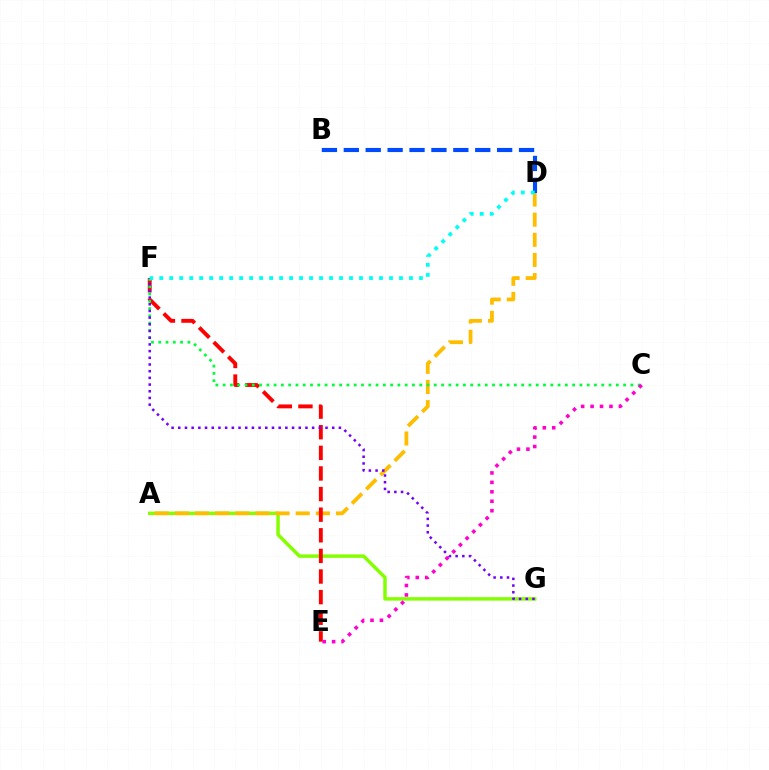{('A', 'G'): [{'color': '#84ff00', 'line_style': 'solid', 'thickness': 2.5}], ('A', 'D'): [{'color': '#ffbd00', 'line_style': 'dashed', 'thickness': 2.73}], ('E', 'F'): [{'color': '#ff0000', 'line_style': 'dashed', 'thickness': 2.8}], ('C', 'F'): [{'color': '#00ff39', 'line_style': 'dotted', 'thickness': 1.98}], ('C', 'E'): [{'color': '#ff00cf', 'line_style': 'dotted', 'thickness': 2.57}], ('F', 'G'): [{'color': '#7200ff', 'line_style': 'dotted', 'thickness': 1.82}], ('B', 'D'): [{'color': '#004bff', 'line_style': 'dashed', 'thickness': 2.98}], ('D', 'F'): [{'color': '#00fff6', 'line_style': 'dotted', 'thickness': 2.71}]}